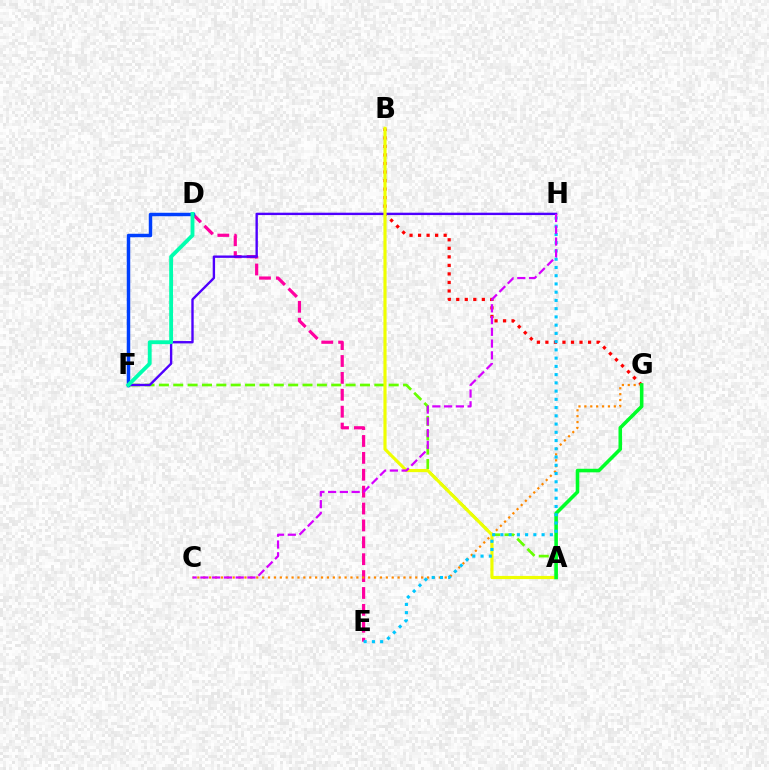{('D', 'E'): [{'color': '#ff00a0', 'line_style': 'dashed', 'thickness': 2.29}], ('B', 'G'): [{'color': '#ff0000', 'line_style': 'dotted', 'thickness': 2.32}], ('A', 'F'): [{'color': '#66ff00', 'line_style': 'dashed', 'thickness': 1.95}], ('F', 'H'): [{'color': '#4f00ff', 'line_style': 'solid', 'thickness': 1.71}], ('C', 'G'): [{'color': '#ff8800', 'line_style': 'dotted', 'thickness': 1.6}], ('A', 'B'): [{'color': '#eeff00', 'line_style': 'solid', 'thickness': 2.27}], ('D', 'F'): [{'color': '#003fff', 'line_style': 'solid', 'thickness': 2.49}, {'color': '#00ffaf', 'line_style': 'solid', 'thickness': 2.77}], ('A', 'G'): [{'color': '#00ff27', 'line_style': 'solid', 'thickness': 2.57}], ('E', 'H'): [{'color': '#00c7ff', 'line_style': 'dotted', 'thickness': 2.24}], ('C', 'H'): [{'color': '#d600ff', 'line_style': 'dashed', 'thickness': 1.6}]}